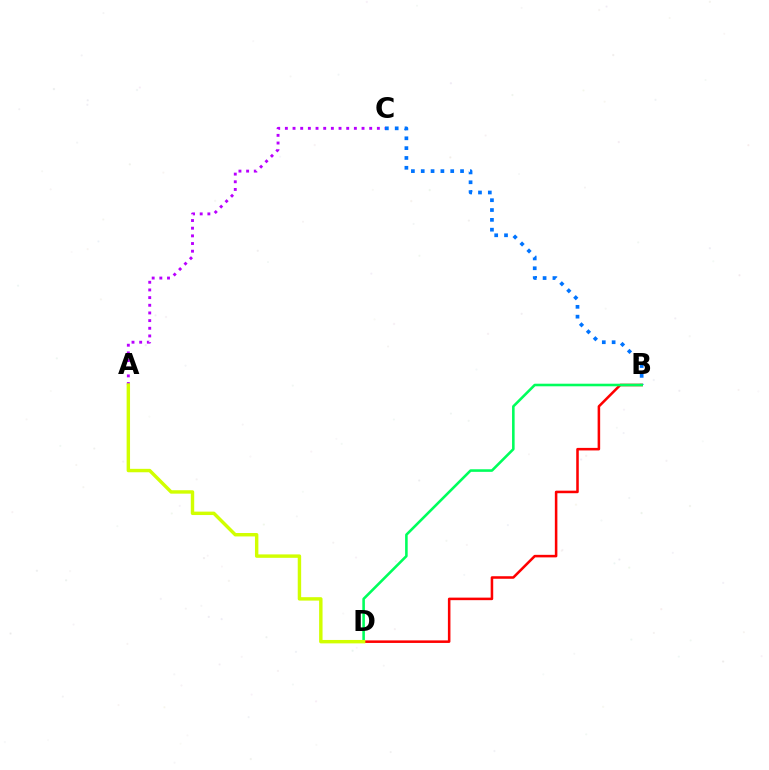{('A', 'C'): [{'color': '#b900ff', 'line_style': 'dotted', 'thickness': 2.08}], ('B', 'C'): [{'color': '#0074ff', 'line_style': 'dotted', 'thickness': 2.67}], ('B', 'D'): [{'color': '#ff0000', 'line_style': 'solid', 'thickness': 1.83}, {'color': '#00ff5c', 'line_style': 'solid', 'thickness': 1.86}], ('A', 'D'): [{'color': '#d1ff00', 'line_style': 'solid', 'thickness': 2.46}]}